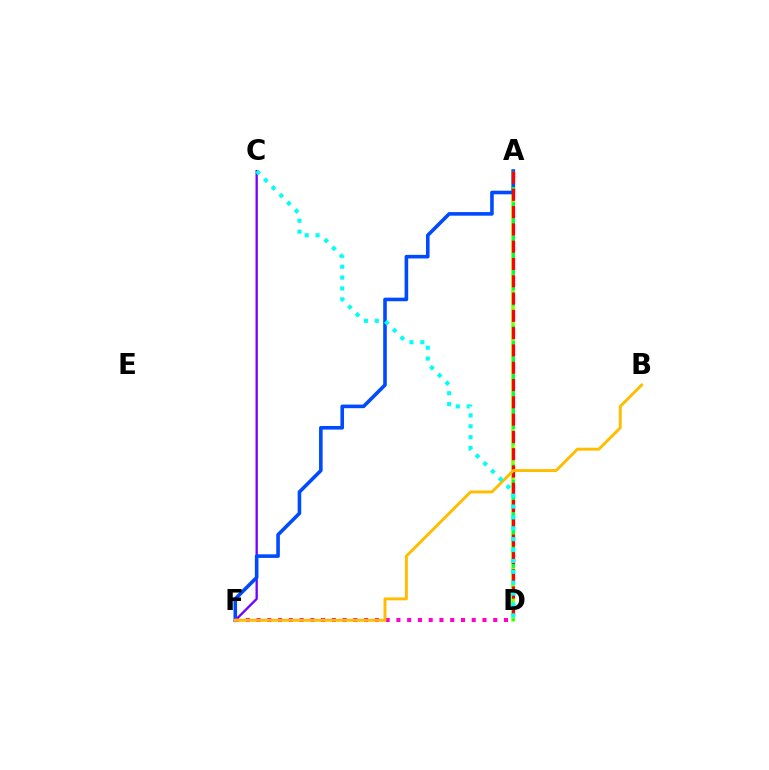{('C', 'F'): [{'color': '#7200ff', 'line_style': 'solid', 'thickness': 1.66}], ('A', 'D'): [{'color': '#84ff00', 'line_style': 'solid', 'thickness': 2.53}, {'color': '#00ff39', 'line_style': 'dashed', 'thickness': 2.1}, {'color': '#ff0000', 'line_style': 'dashed', 'thickness': 2.35}], ('A', 'F'): [{'color': '#004bff', 'line_style': 'solid', 'thickness': 2.59}], ('D', 'F'): [{'color': '#ff00cf', 'line_style': 'dotted', 'thickness': 2.92}], ('B', 'F'): [{'color': '#ffbd00', 'line_style': 'solid', 'thickness': 2.1}], ('C', 'D'): [{'color': '#00fff6', 'line_style': 'dotted', 'thickness': 2.96}]}